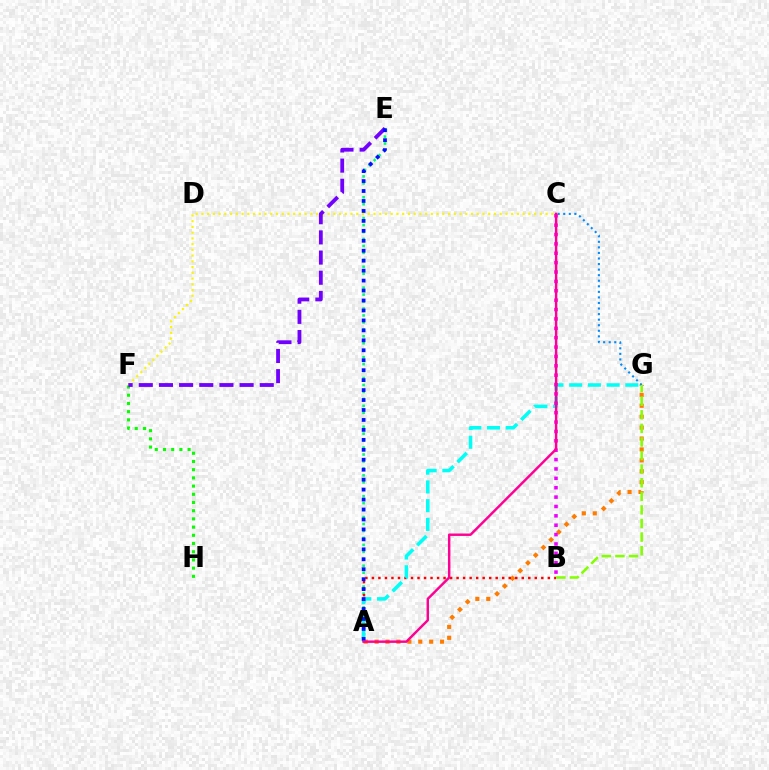{('C', 'F'): [{'color': '#fcf500', 'line_style': 'dotted', 'thickness': 1.56}], ('A', 'G'): [{'color': '#ff7c00', 'line_style': 'dotted', 'thickness': 2.97}, {'color': '#00fff6', 'line_style': 'dashed', 'thickness': 2.54}], ('C', 'G'): [{'color': '#008cff', 'line_style': 'dotted', 'thickness': 1.51}], ('F', 'H'): [{'color': '#08ff00', 'line_style': 'dotted', 'thickness': 2.23}], ('B', 'G'): [{'color': '#84ff00', 'line_style': 'dashed', 'thickness': 1.85}], ('A', 'E'): [{'color': '#00ff74', 'line_style': 'dotted', 'thickness': 1.89}, {'color': '#0010ff', 'line_style': 'dotted', 'thickness': 2.7}], ('A', 'B'): [{'color': '#ff0000', 'line_style': 'dotted', 'thickness': 1.77}], ('E', 'F'): [{'color': '#7200ff', 'line_style': 'dashed', 'thickness': 2.74}], ('B', 'C'): [{'color': '#ee00ff', 'line_style': 'dotted', 'thickness': 2.55}], ('A', 'C'): [{'color': '#ff0094', 'line_style': 'solid', 'thickness': 1.76}]}